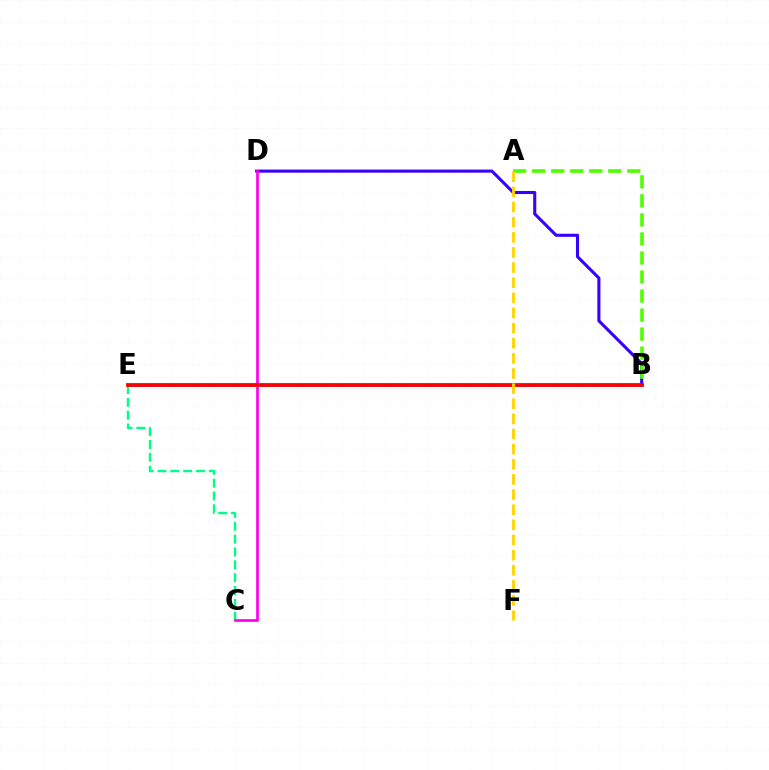{('C', 'E'): [{'color': '#00ff86', 'line_style': 'dashed', 'thickness': 1.74}], ('B', 'D'): [{'color': '#3700ff', 'line_style': 'solid', 'thickness': 2.22}], ('A', 'B'): [{'color': '#4fff00', 'line_style': 'dashed', 'thickness': 2.59}], ('C', 'D'): [{'color': '#ff00ed', 'line_style': 'solid', 'thickness': 1.94}], ('B', 'E'): [{'color': '#009eff', 'line_style': 'solid', 'thickness': 2.12}, {'color': '#ff0000', 'line_style': 'solid', 'thickness': 2.72}], ('A', 'F'): [{'color': '#ffd500', 'line_style': 'dashed', 'thickness': 2.06}]}